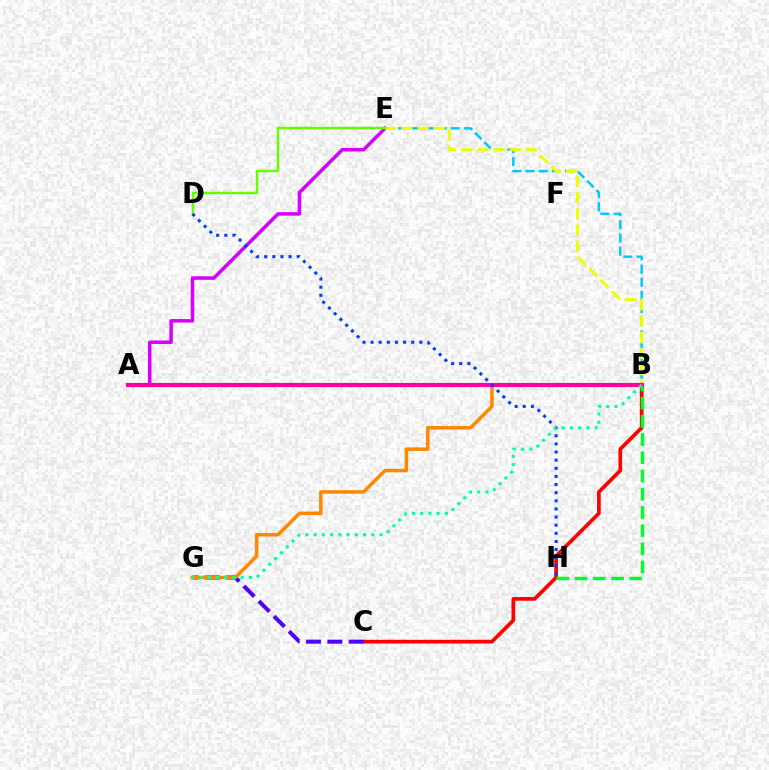{('B', 'E'): [{'color': '#00c7ff', 'line_style': 'dashed', 'thickness': 1.78}, {'color': '#eeff00', 'line_style': 'dashed', 'thickness': 2.21}], ('A', 'E'): [{'color': '#d600ff', 'line_style': 'solid', 'thickness': 2.53}], ('B', 'C'): [{'color': '#ff0000', 'line_style': 'solid', 'thickness': 2.66}], ('B', 'H'): [{'color': '#00ff27', 'line_style': 'dashed', 'thickness': 2.47}], ('C', 'G'): [{'color': '#4f00ff', 'line_style': 'dashed', 'thickness': 2.9}], ('B', 'G'): [{'color': '#ff8800', 'line_style': 'solid', 'thickness': 2.53}, {'color': '#00ffaf', 'line_style': 'dotted', 'thickness': 2.24}], ('A', 'B'): [{'color': '#ff00a0', 'line_style': 'solid', 'thickness': 2.99}], ('D', 'E'): [{'color': '#66ff00', 'line_style': 'solid', 'thickness': 1.77}], ('D', 'H'): [{'color': '#003fff', 'line_style': 'dotted', 'thickness': 2.21}]}